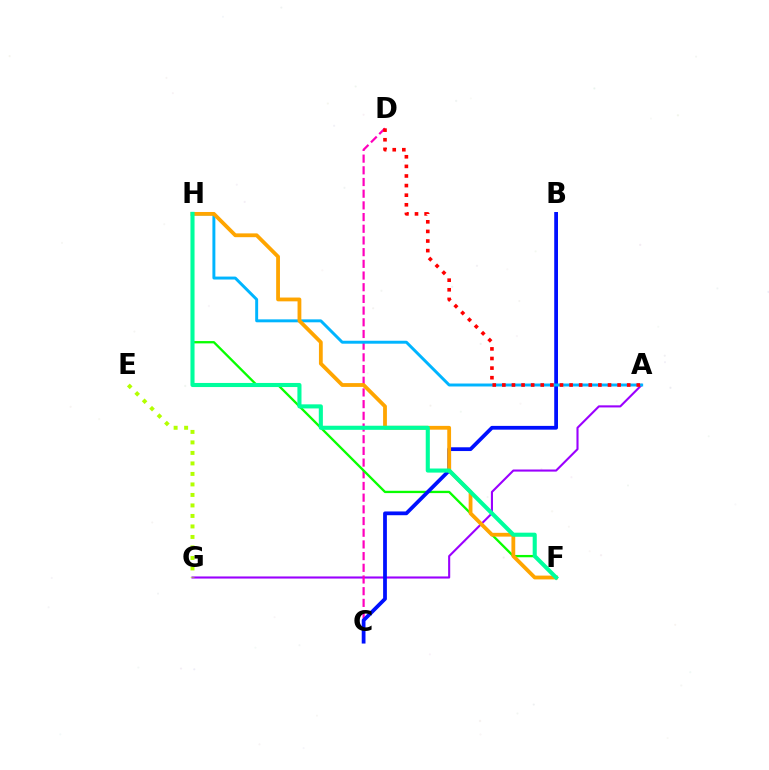{('A', 'G'): [{'color': '#9b00ff', 'line_style': 'solid', 'thickness': 1.51}], ('E', 'G'): [{'color': '#b3ff00', 'line_style': 'dotted', 'thickness': 2.85}], ('C', 'D'): [{'color': '#ff00bd', 'line_style': 'dashed', 'thickness': 1.59}], ('F', 'H'): [{'color': '#08ff00', 'line_style': 'solid', 'thickness': 1.67}, {'color': '#ffa500', 'line_style': 'solid', 'thickness': 2.74}, {'color': '#00ff9d', 'line_style': 'solid', 'thickness': 2.94}], ('B', 'C'): [{'color': '#0010ff', 'line_style': 'solid', 'thickness': 2.71}], ('A', 'H'): [{'color': '#00b5ff', 'line_style': 'solid', 'thickness': 2.12}], ('A', 'D'): [{'color': '#ff0000', 'line_style': 'dotted', 'thickness': 2.61}]}